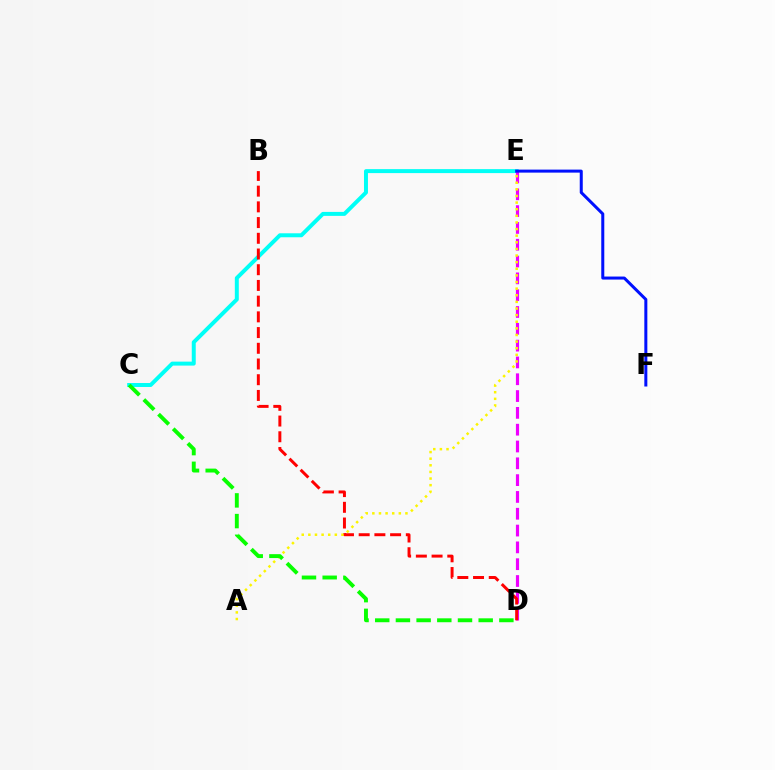{('C', 'E'): [{'color': '#00fff6', 'line_style': 'solid', 'thickness': 2.86}], ('D', 'E'): [{'color': '#ee00ff', 'line_style': 'dashed', 'thickness': 2.28}], ('B', 'D'): [{'color': '#ff0000', 'line_style': 'dashed', 'thickness': 2.13}], ('A', 'E'): [{'color': '#fcf500', 'line_style': 'dotted', 'thickness': 1.8}], ('C', 'D'): [{'color': '#08ff00', 'line_style': 'dashed', 'thickness': 2.81}], ('E', 'F'): [{'color': '#0010ff', 'line_style': 'solid', 'thickness': 2.17}]}